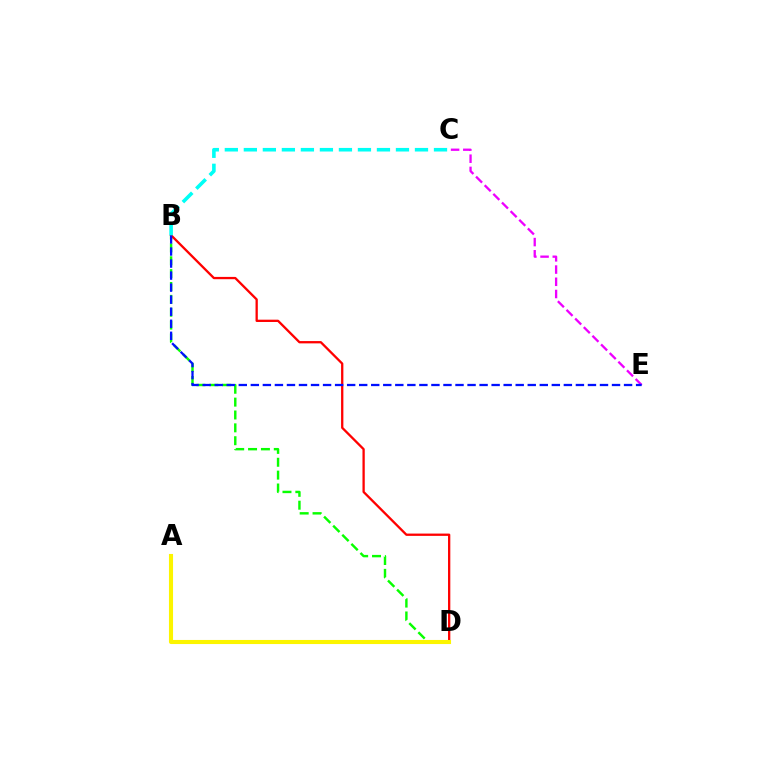{('B', 'D'): [{'color': '#08ff00', 'line_style': 'dashed', 'thickness': 1.75}, {'color': '#ff0000', 'line_style': 'solid', 'thickness': 1.65}], ('C', 'E'): [{'color': '#ee00ff', 'line_style': 'dashed', 'thickness': 1.66}], ('B', 'E'): [{'color': '#0010ff', 'line_style': 'dashed', 'thickness': 1.64}], ('B', 'C'): [{'color': '#00fff6', 'line_style': 'dashed', 'thickness': 2.58}], ('A', 'D'): [{'color': '#fcf500', 'line_style': 'solid', 'thickness': 2.94}]}